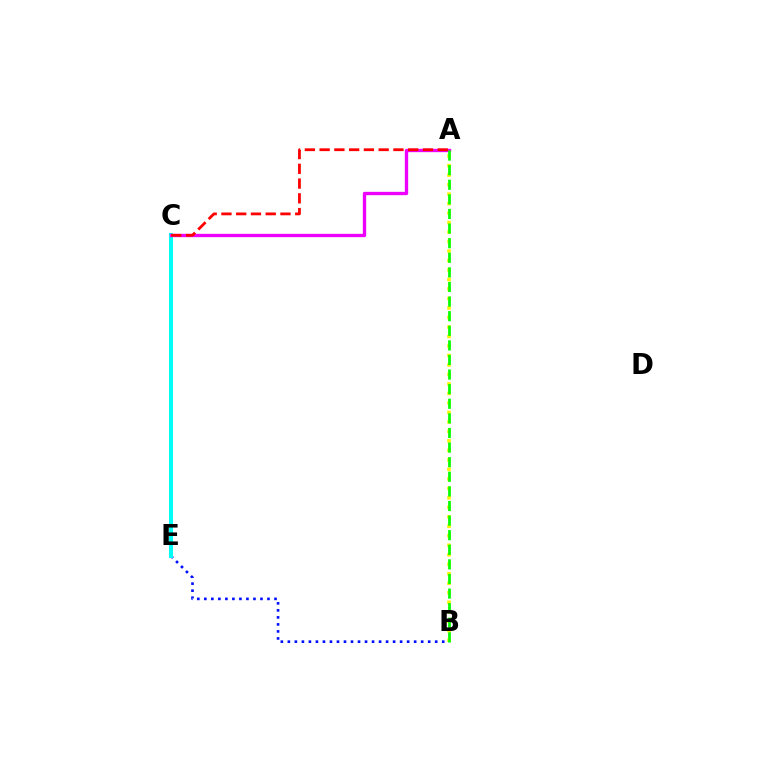{('B', 'E'): [{'color': '#0010ff', 'line_style': 'dotted', 'thickness': 1.91}], ('C', 'E'): [{'color': '#00fff6', 'line_style': 'solid', 'thickness': 2.88}], ('A', 'C'): [{'color': '#ee00ff', 'line_style': 'solid', 'thickness': 2.4}, {'color': '#ff0000', 'line_style': 'dashed', 'thickness': 2.01}], ('A', 'B'): [{'color': '#fcf500', 'line_style': 'dotted', 'thickness': 2.58}, {'color': '#08ff00', 'line_style': 'dashed', 'thickness': 1.98}]}